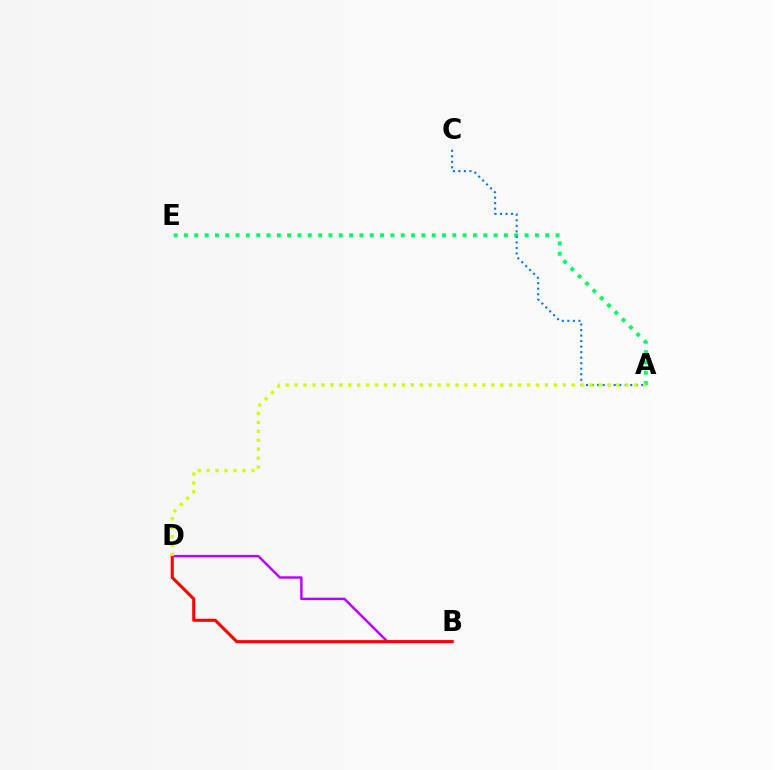{('B', 'D'): [{'color': '#b900ff', 'line_style': 'solid', 'thickness': 1.75}, {'color': '#ff0000', 'line_style': 'solid', 'thickness': 2.21}], ('A', 'E'): [{'color': '#00ff5c', 'line_style': 'dotted', 'thickness': 2.8}], ('A', 'C'): [{'color': '#0074ff', 'line_style': 'dotted', 'thickness': 1.5}], ('A', 'D'): [{'color': '#d1ff00', 'line_style': 'dotted', 'thickness': 2.43}]}